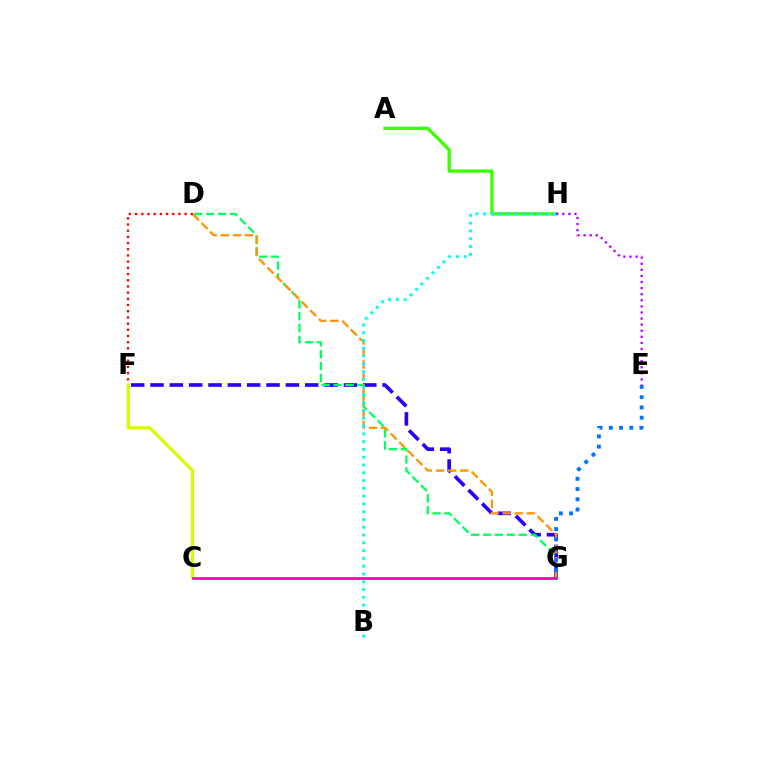{('D', 'F'): [{'color': '#ff0000', 'line_style': 'dotted', 'thickness': 1.68}], ('C', 'F'): [{'color': '#d1ff00', 'line_style': 'solid', 'thickness': 2.3}], ('F', 'G'): [{'color': '#2500ff', 'line_style': 'dashed', 'thickness': 2.63}], ('A', 'H'): [{'color': '#3dff00', 'line_style': 'solid', 'thickness': 2.39}], ('D', 'G'): [{'color': '#00ff5c', 'line_style': 'dashed', 'thickness': 1.62}, {'color': '#ff9400', 'line_style': 'dashed', 'thickness': 1.64}], ('B', 'H'): [{'color': '#00fff6', 'line_style': 'dotted', 'thickness': 2.11}], ('E', 'H'): [{'color': '#b900ff', 'line_style': 'dotted', 'thickness': 1.65}], ('E', 'G'): [{'color': '#0074ff', 'line_style': 'dotted', 'thickness': 2.78}], ('C', 'G'): [{'color': '#ff00ac', 'line_style': 'solid', 'thickness': 1.98}]}